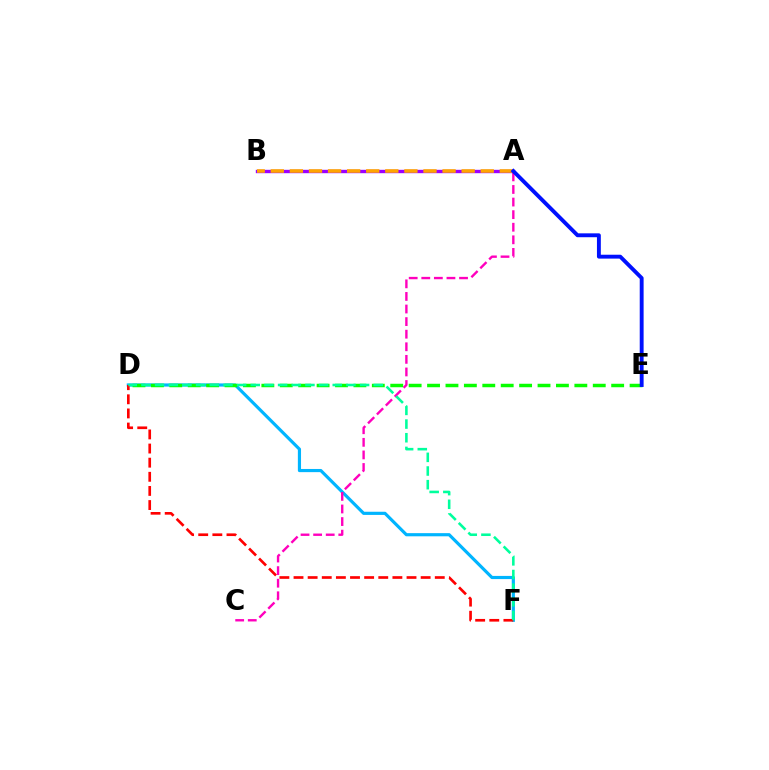{('A', 'B'): [{'color': '#b3ff00', 'line_style': 'dotted', 'thickness': 1.96}, {'color': '#9b00ff', 'line_style': 'solid', 'thickness': 2.43}, {'color': '#ffa500', 'line_style': 'dashed', 'thickness': 2.59}], ('D', 'F'): [{'color': '#00b5ff', 'line_style': 'solid', 'thickness': 2.28}, {'color': '#ff0000', 'line_style': 'dashed', 'thickness': 1.92}, {'color': '#00ff9d', 'line_style': 'dashed', 'thickness': 1.86}], ('A', 'C'): [{'color': '#ff00bd', 'line_style': 'dashed', 'thickness': 1.71}], ('D', 'E'): [{'color': '#08ff00', 'line_style': 'dashed', 'thickness': 2.5}], ('A', 'E'): [{'color': '#0010ff', 'line_style': 'solid', 'thickness': 2.8}]}